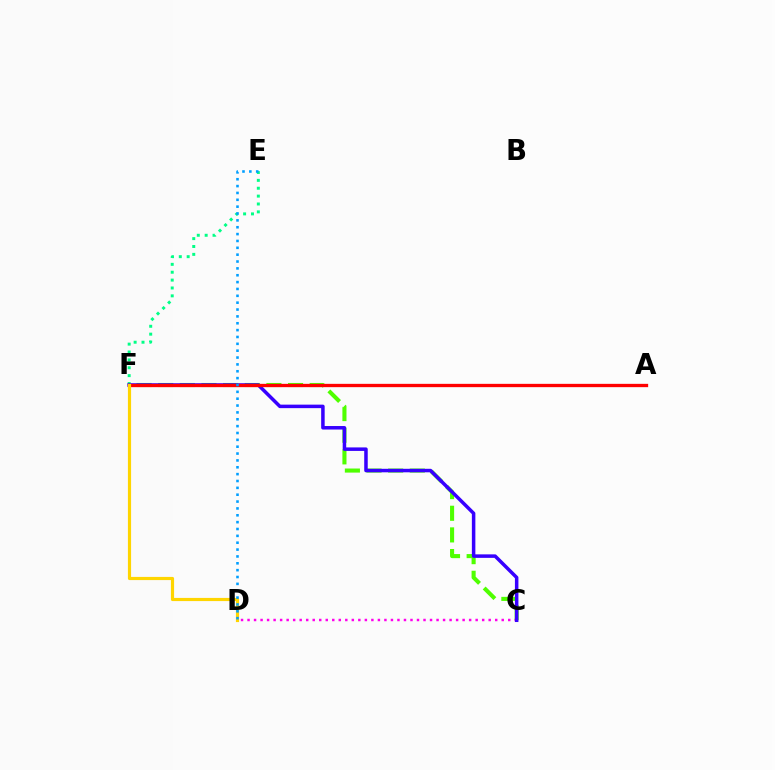{('C', 'F'): [{'color': '#4fff00', 'line_style': 'dashed', 'thickness': 2.94}, {'color': '#3700ff', 'line_style': 'solid', 'thickness': 2.52}], ('E', 'F'): [{'color': '#00ff86', 'line_style': 'dotted', 'thickness': 2.14}], ('C', 'D'): [{'color': '#ff00ed', 'line_style': 'dotted', 'thickness': 1.77}], ('A', 'F'): [{'color': '#ff0000', 'line_style': 'solid', 'thickness': 2.38}], ('D', 'F'): [{'color': '#ffd500', 'line_style': 'solid', 'thickness': 2.28}], ('D', 'E'): [{'color': '#009eff', 'line_style': 'dotted', 'thickness': 1.86}]}